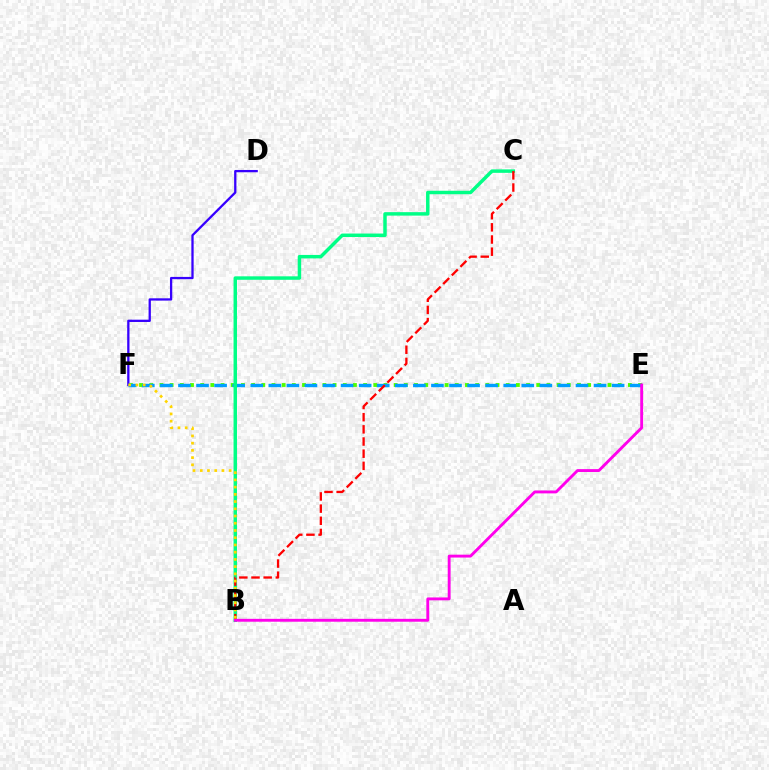{('D', 'F'): [{'color': '#3700ff', 'line_style': 'solid', 'thickness': 1.65}], ('E', 'F'): [{'color': '#4fff00', 'line_style': 'dotted', 'thickness': 2.77}, {'color': '#009eff', 'line_style': 'dashed', 'thickness': 2.45}], ('B', 'C'): [{'color': '#00ff86', 'line_style': 'solid', 'thickness': 2.5}, {'color': '#ff0000', 'line_style': 'dashed', 'thickness': 1.65}], ('B', 'E'): [{'color': '#ff00ed', 'line_style': 'solid', 'thickness': 2.07}], ('B', 'F'): [{'color': '#ffd500', 'line_style': 'dotted', 'thickness': 1.96}]}